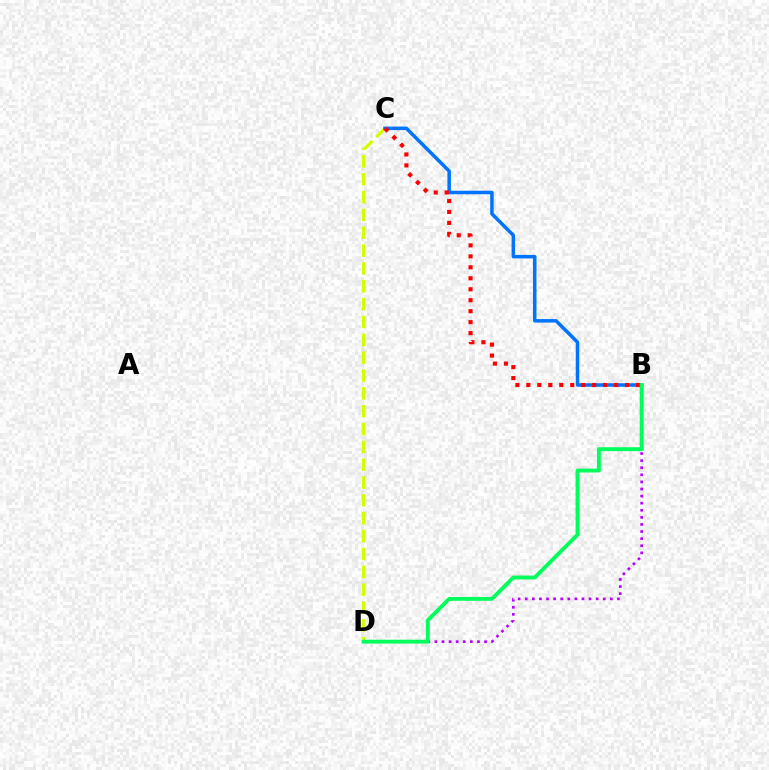{('B', 'D'): [{'color': '#b900ff', 'line_style': 'dotted', 'thickness': 1.93}, {'color': '#00ff5c', 'line_style': 'solid', 'thickness': 2.79}], ('C', 'D'): [{'color': '#d1ff00', 'line_style': 'dashed', 'thickness': 2.42}], ('B', 'C'): [{'color': '#0074ff', 'line_style': 'solid', 'thickness': 2.53}, {'color': '#ff0000', 'line_style': 'dotted', 'thickness': 2.98}]}